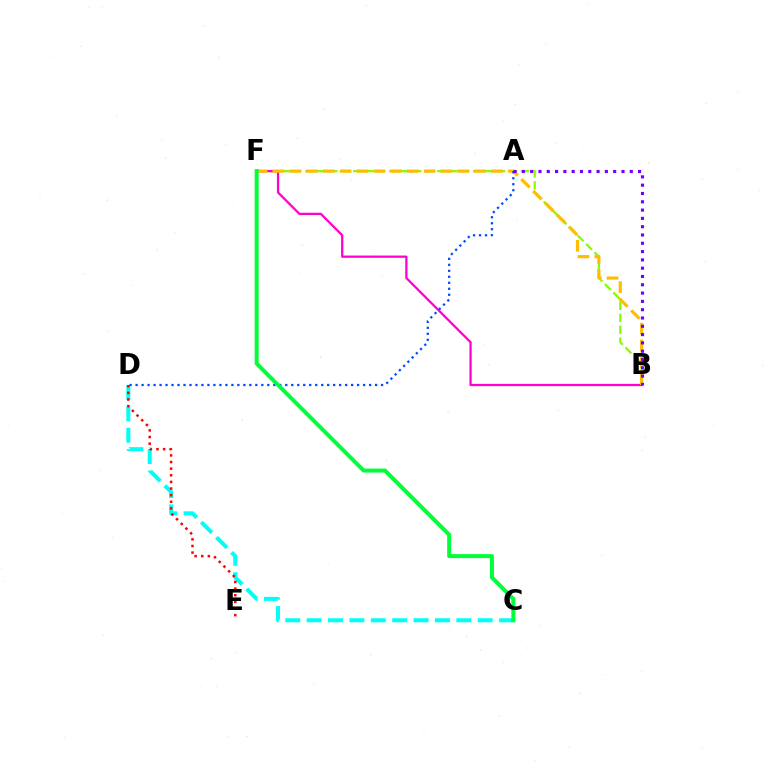{('B', 'F'): [{'color': '#84ff00', 'line_style': 'dashed', 'thickness': 1.63}, {'color': '#ff00cf', 'line_style': 'solid', 'thickness': 1.63}, {'color': '#ffbd00', 'line_style': 'dashed', 'thickness': 2.28}], ('C', 'D'): [{'color': '#00fff6', 'line_style': 'dashed', 'thickness': 2.9}], ('D', 'E'): [{'color': '#ff0000', 'line_style': 'dotted', 'thickness': 1.8}], ('A', 'D'): [{'color': '#004bff', 'line_style': 'dotted', 'thickness': 1.63}], ('A', 'B'): [{'color': '#7200ff', 'line_style': 'dotted', 'thickness': 2.26}], ('C', 'F'): [{'color': '#00ff39', 'line_style': 'solid', 'thickness': 2.87}]}